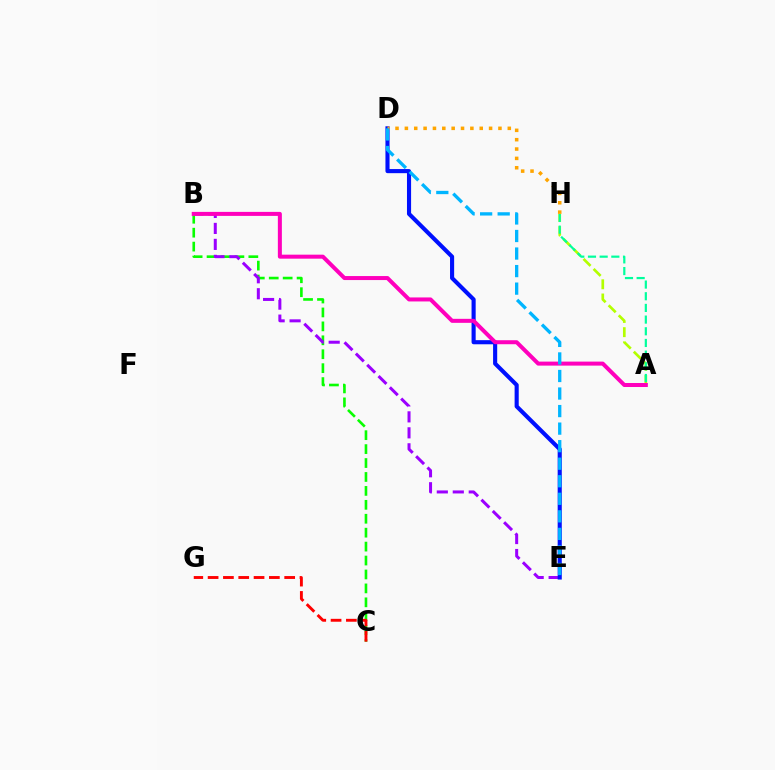{('B', 'C'): [{'color': '#08ff00', 'line_style': 'dashed', 'thickness': 1.89}], ('B', 'E'): [{'color': '#9b00ff', 'line_style': 'dashed', 'thickness': 2.17}], ('D', 'E'): [{'color': '#0010ff', 'line_style': 'solid', 'thickness': 2.96}, {'color': '#00b5ff', 'line_style': 'dashed', 'thickness': 2.38}], ('A', 'H'): [{'color': '#b3ff00', 'line_style': 'dashed', 'thickness': 1.93}, {'color': '#00ff9d', 'line_style': 'dashed', 'thickness': 1.59}], ('A', 'B'): [{'color': '#ff00bd', 'line_style': 'solid', 'thickness': 2.89}], ('C', 'G'): [{'color': '#ff0000', 'line_style': 'dashed', 'thickness': 2.08}], ('D', 'H'): [{'color': '#ffa500', 'line_style': 'dotted', 'thickness': 2.54}]}